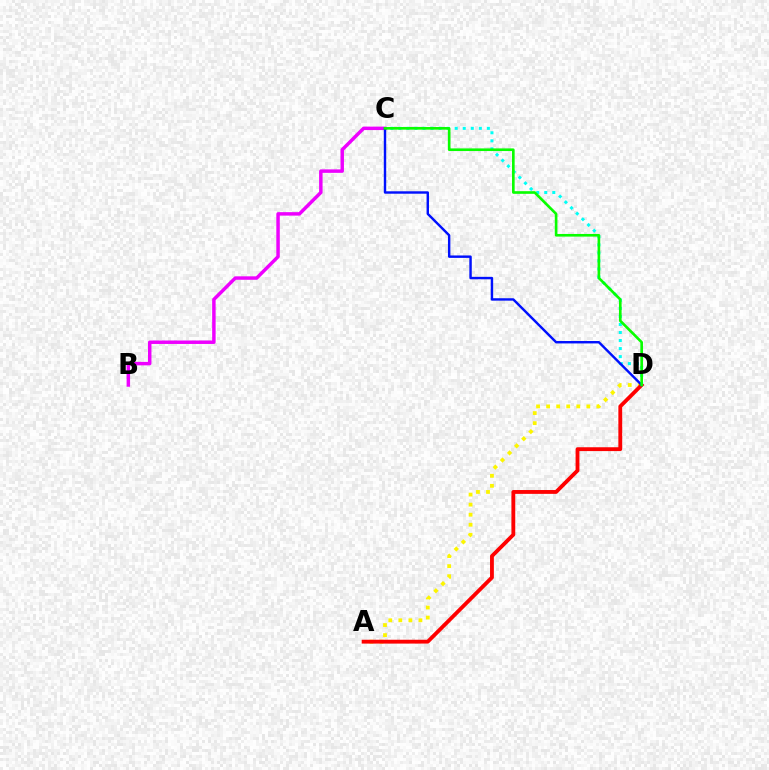{('C', 'D'): [{'color': '#00fff6', 'line_style': 'dotted', 'thickness': 2.18}, {'color': '#0010ff', 'line_style': 'solid', 'thickness': 1.75}, {'color': '#08ff00', 'line_style': 'solid', 'thickness': 1.9}], ('A', 'D'): [{'color': '#fcf500', 'line_style': 'dotted', 'thickness': 2.73}, {'color': '#ff0000', 'line_style': 'solid', 'thickness': 2.76}], ('B', 'C'): [{'color': '#ee00ff', 'line_style': 'solid', 'thickness': 2.49}]}